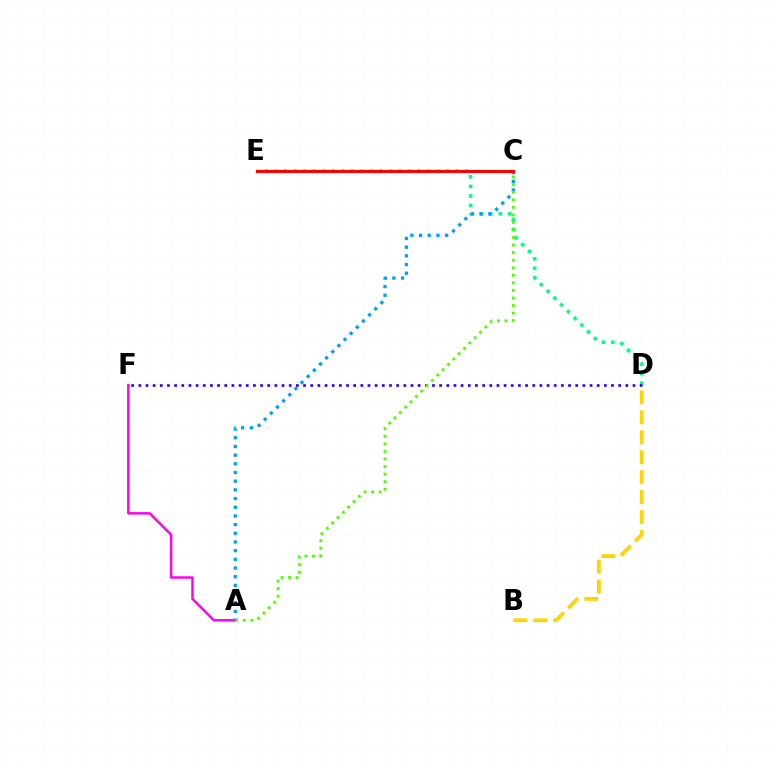{('D', 'E'): [{'color': '#00ff86', 'line_style': 'dotted', 'thickness': 2.59}], ('B', 'D'): [{'color': '#ffd500', 'line_style': 'dashed', 'thickness': 2.71}], ('A', 'C'): [{'color': '#009eff', 'line_style': 'dotted', 'thickness': 2.36}, {'color': '#4fff00', 'line_style': 'dotted', 'thickness': 2.05}], ('C', 'E'): [{'color': '#ff0000', 'line_style': 'solid', 'thickness': 2.23}], ('A', 'F'): [{'color': '#ff00ed', 'line_style': 'solid', 'thickness': 1.78}], ('D', 'F'): [{'color': '#3700ff', 'line_style': 'dotted', 'thickness': 1.95}]}